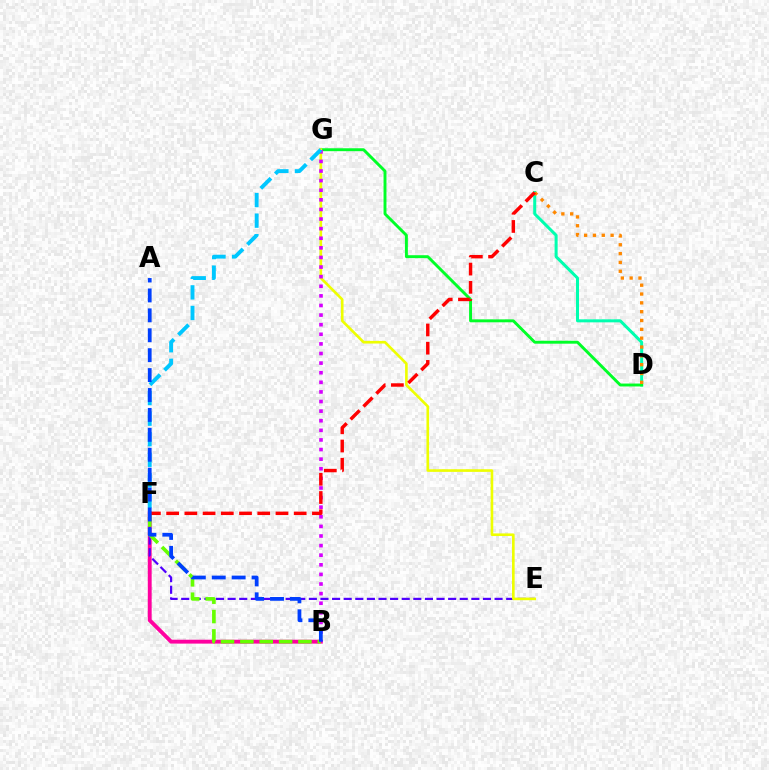{('B', 'F'): [{'color': '#ff00a0', 'line_style': 'solid', 'thickness': 2.8}, {'color': '#66ff00', 'line_style': 'dashed', 'thickness': 2.63}], ('C', 'D'): [{'color': '#00ffaf', 'line_style': 'solid', 'thickness': 2.18}, {'color': '#ff8800', 'line_style': 'dotted', 'thickness': 2.4}], ('E', 'F'): [{'color': '#4f00ff', 'line_style': 'dashed', 'thickness': 1.58}], ('D', 'G'): [{'color': '#00ff27', 'line_style': 'solid', 'thickness': 2.1}], ('E', 'G'): [{'color': '#eeff00', 'line_style': 'solid', 'thickness': 1.89}], ('B', 'G'): [{'color': '#d600ff', 'line_style': 'dotted', 'thickness': 2.61}], ('F', 'G'): [{'color': '#00c7ff', 'line_style': 'dashed', 'thickness': 2.79}], ('C', 'F'): [{'color': '#ff0000', 'line_style': 'dashed', 'thickness': 2.48}], ('A', 'B'): [{'color': '#003fff', 'line_style': 'dashed', 'thickness': 2.71}]}